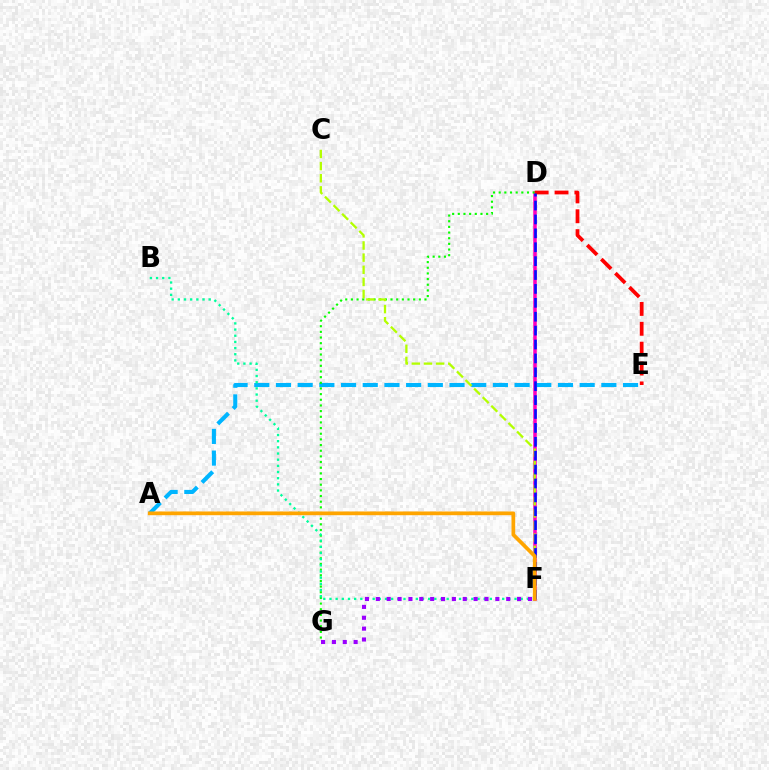{('D', 'F'): [{'color': '#ff00bd', 'line_style': 'solid', 'thickness': 2.53}, {'color': '#0010ff', 'line_style': 'dashed', 'thickness': 1.89}], ('D', 'E'): [{'color': '#ff0000', 'line_style': 'dashed', 'thickness': 2.7}], ('A', 'E'): [{'color': '#00b5ff', 'line_style': 'dashed', 'thickness': 2.95}], ('D', 'G'): [{'color': '#08ff00', 'line_style': 'dotted', 'thickness': 1.54}], ('C', 'F'): [{'color': '#b3ff00', 'line_style': 'dashed', 'thickness': 1.65}], ('B', 'F'): [{'color': '#00ff9d', 'line_style': 'dotted', 'thickness': 1.68}], ('F', 'G'): [{'color': '#9b00ff', 'line_style': 'dotted', 'thickness': 2.95}], ('A', 'F'): [{'color': '#ffa500', 'line_style': 'solid', 'thickness': 2.69}]}